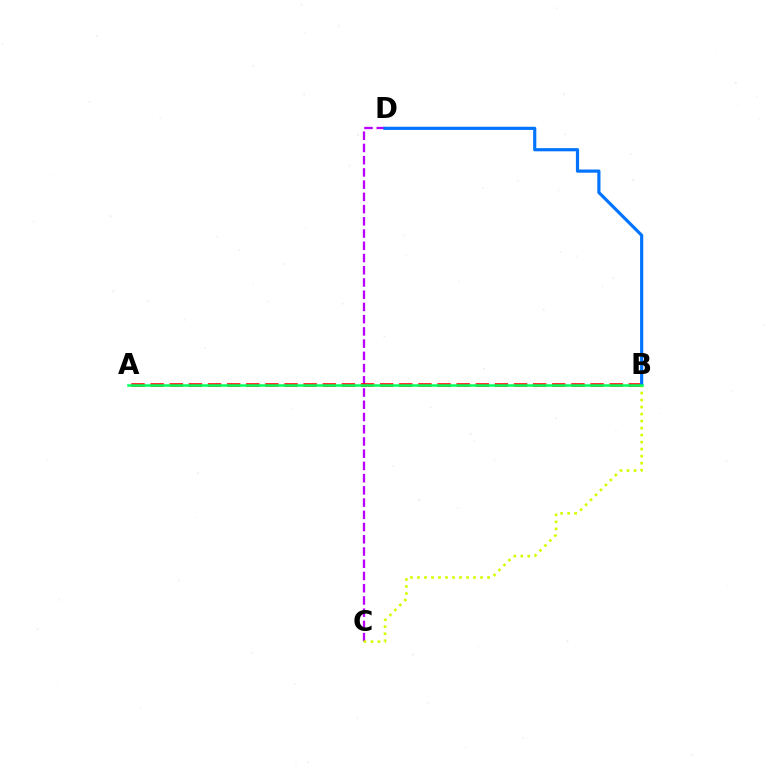{('C', 'D'): [{'color': '#b900ff', 'line_style': 'dashed', 'thickness': 1.66}], ('A', 'B'): [{'color': '#ff0000', 'line_style': 'dashed', 'thickness': 2.6}, {'color': '#00ff5c', 'line_style': 'solid', 'thickness': 1.8}], ('B', 'D'): [{'color': '#0074ff', 'line_style': 'solid', 'thickness': 2.29}], ('B', 'C'): [{'color': '#d1ff00', 'line_style': 'dotted', 'thickness': 1.9}]}